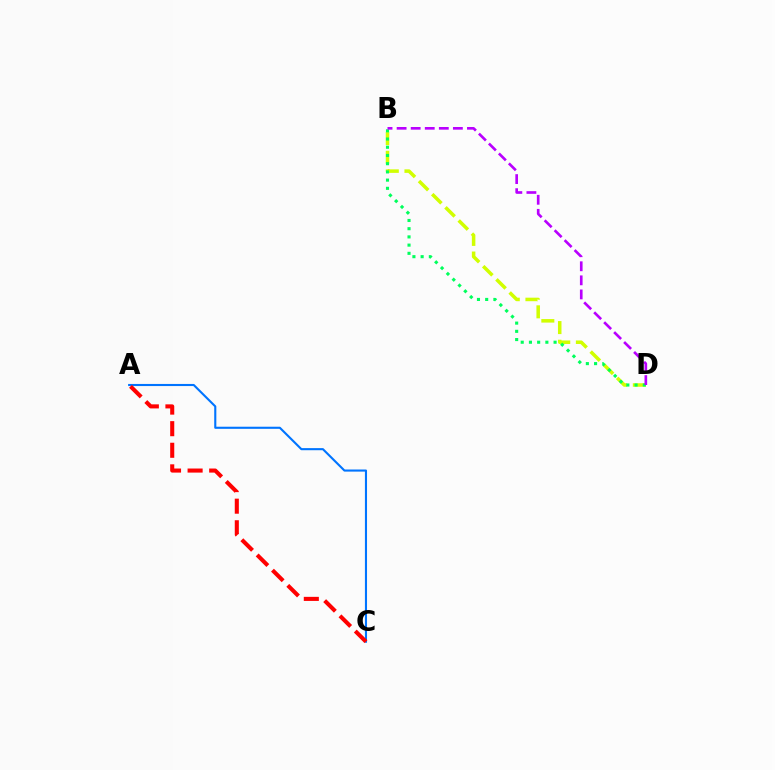{('B', 'D'): [{'color': '#d1ff00', 'line_style': 'dashed', 'thickness': 2.53}, {'color': '#00ff5c', 'line_style': 'dotted', 'thickness': 2.23}, {'color': '#b900ff', 'line_style': 'dashed', 'thickness': 1.91}], ('A', 'C'): [{'color': '#0074ff', 'line_style': 'solid', 'thickness': 1.52}, {'color': '#ff0000', 'line_style': 'dashed', 'thickness': 2.93}]}